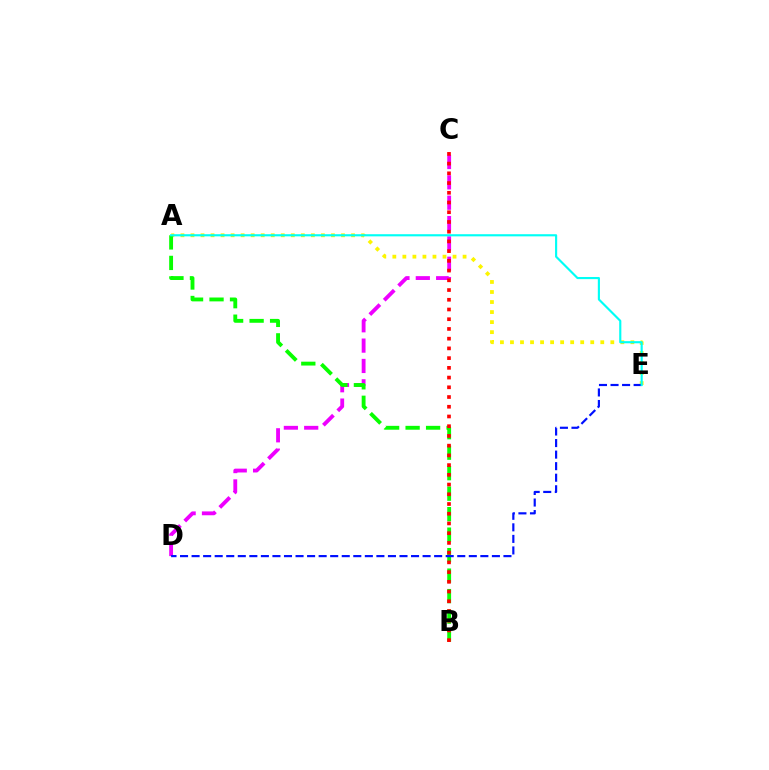{('C', 'D'): [{'color': '#ee00ff', 'line_style': 'dashed', 'thickness': 2.76}], ('A', 'E'): [{'color': '#fcf500', 'line_style': 'dotted', 'thickness': 2.73}, {'color': '#00fff6', 'line_style': 'solid', 'thickness': 1.54}], ('A', 'B'): [{'color': '#08ff00', 'line_style': 'dashed', 'thickness': 2.78}], ('D', 'E'): [{'color': '#0010ff', 'line_style': 'dashed', 'thickness': 1.57}], ('B', 'C'): [{'color': '#ff0000', 'line_style': 'dotted', 'thickness': 2.64}]}